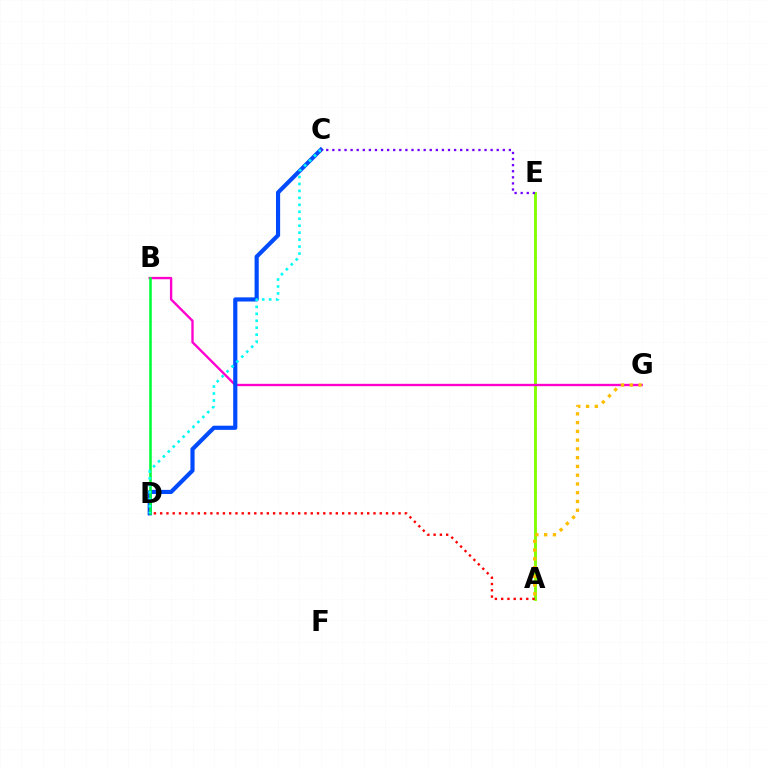{('A', 'E'): [{'color': '#84ff00', 'line_style': 'solid', 'thickness': 2.08}], ('B', 'G'): [{'color': '#ff00cf', 'line_style': 'solid', 'thickness': 1.7}], ('A', 'G'): [{'color': '#ffbd00', 'line_style': 'dotted', 'thickness': 2.38}], ('C', 'D'): [{'color': '#004bff', 'line_style': 'solid', 'thickness': 2.99}, {'color': '#00fff6', 'line_style': 'dotted', 'thickness': 1.89}], ('A', 'D'): [{'color': '#ff0000', 'line_style': 'dotted', 'thickness': 1.7}], ('B', 'D'): [{'color': '#00ff39', 'line_style': 'solid', 'thickness': 1.86}], ('C', 'E'): [{'color': '#7200ff', 'line_style': 'dotted', 'thickness': 1.65}]}